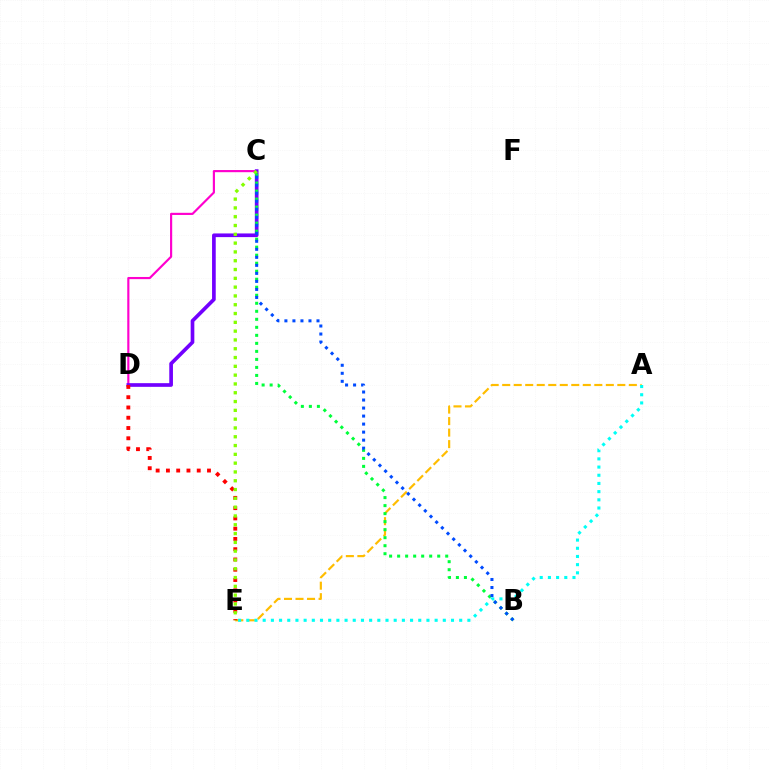{('A', 'E'): [{'color': '#ffbd00', 'line_style': 'dashed', 'thickness': 1.56}, {'color': '#00fff6', 'line_style': 'dotted', 'thickness': 2.22}], ('C', 'D'): [{'color': '#ff00cf', 'line_style': 'solid', 'thickness': 1.55}, {'color': '#7200ff', 'line_style': 'solid', 'thickness': 2.64}], ('D', 'E'): [{'color': '#ff0000', 'line_style': 'dotted', 'thickness': 2.79}], ('C', 'E'): [{'color': '#84ff00', 'line_style': 'dotted', 'thickness': 2.39}], ('B', 'C'): [{'color': '#00ff39', 'line_style': 'dotted', 'thickness': 2.18}, {'color': '#004bff', 'line_style': 'dotted', 'thickness': 2.18}]}